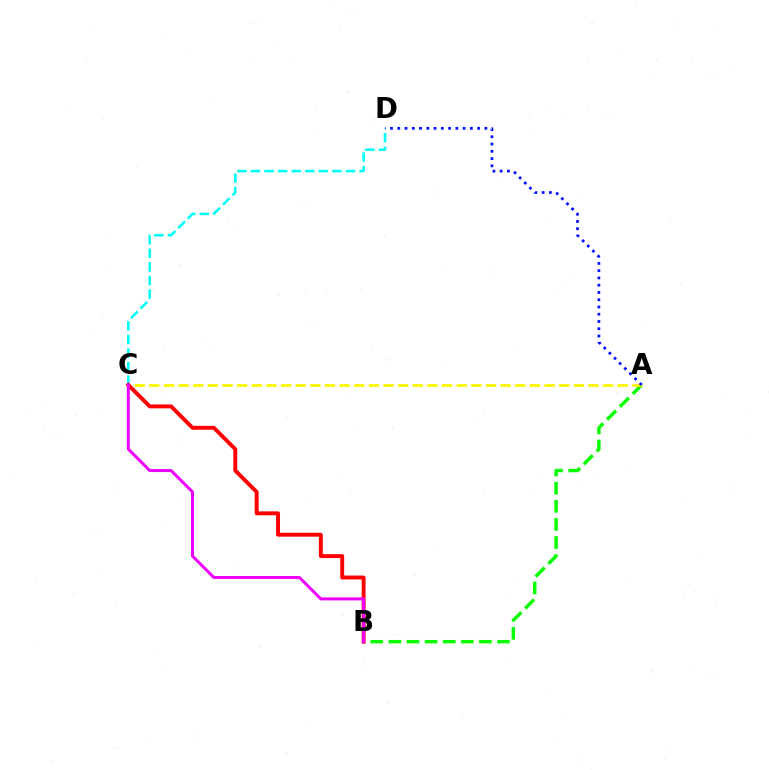{('A', 'B'): [{'color': '#08ff00', 'line_style': 'dashed', 'thickness': 2.46}], ('C', 'D'): [{'color': '#00fff6', 'line_style': 'dashed', 'thickness': 1.84}], ('A', 'C'): [{'color': '#fcf500', 'line_style': 'dashed', 'thickness': 1.99}], ('B', 'C'): [{'color': '#ff0000', 'line_style': 'solid', 'thickness': 2.82}, {'color': '#ee00ff', 'line_style': 'solid', 'thickness': 2.16}], ('A', 'D'): [{'color': '#0010ff', 'line_style': 'dotted', 'thickness': 1.97}]}